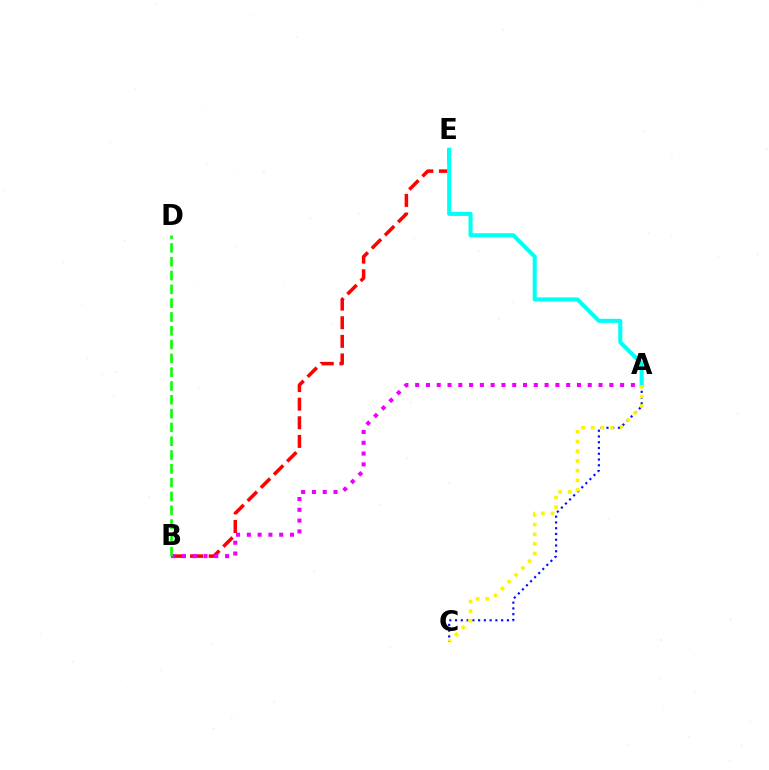{('B', 'E'): [{'color': '#ff0000', 'line_style': 'dashed', 'thickness': 2.53}], ('A', 'E'): [{'color': '#00fff6', 'line_style': 'solid', 'thickness': 2.93}], ('A', 'C'): [{'color': '#0010ff', 'line_style': 'dotted', 'thickness': 1.57}, {'color': '#fcf500', 'line_style': 'dotted', 'thickness': 2.63}], ('A', 'B'): [{'color': '#ee00ff', 'line_style': 'dotted', 'thickness': 2.93}], ('B', 'D'): [{'color': '#08ff00', 'line_style': 'dashed', 'thickness': 1.88}]}